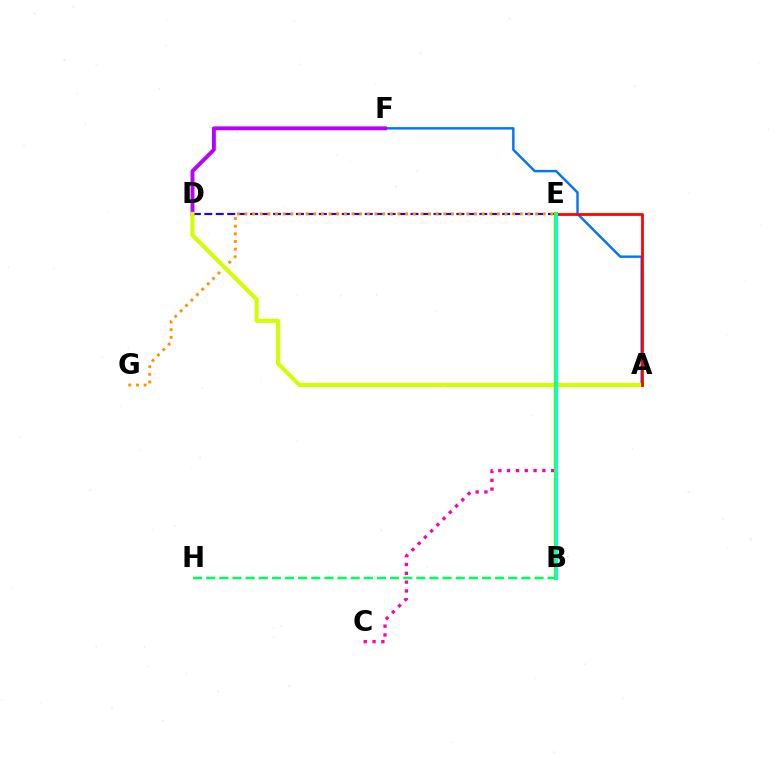{('A', 'F'): [{'color': '#0074ff', 'line_style': 'solid', 'thickness': 1.75}], ('B', 'H'): [{'color': '#00ff5c', 'line_style': 'dashed', 'thickness': 1.78}], ('D', 'E'): [{'color': '#2500ff', 'line_style': 'dashed', 'thickness': 1.56}], ('E', 'G'): [{'color': '#ff9400', 'line_style': 'dotted', 'thickness': 2.08}], ('D', 'F'): [{'color': '#b900ff', 'line_style': 'solid', 'thickness': 2.8}], ('A', 'D'): [{'color': '#d1ff00', 'line_style': 'solid', 'thickness': 2.93}], ('A', 'E'): [{'color': '#ff0000', 'line_style': 'solid', 'thickness': 1.98}], ('C', 'E'): [{'color': '#ff00ac', 'line_style': 'dotted', 'thickness': 2.39}], ('B', 'E'): [{'color': '#3dff00', 'line_style': 'solid', 'thickness': 2.97}, {'color': '#00fff6', 'line_style': 'solid', 'thickness': 1.83}]}